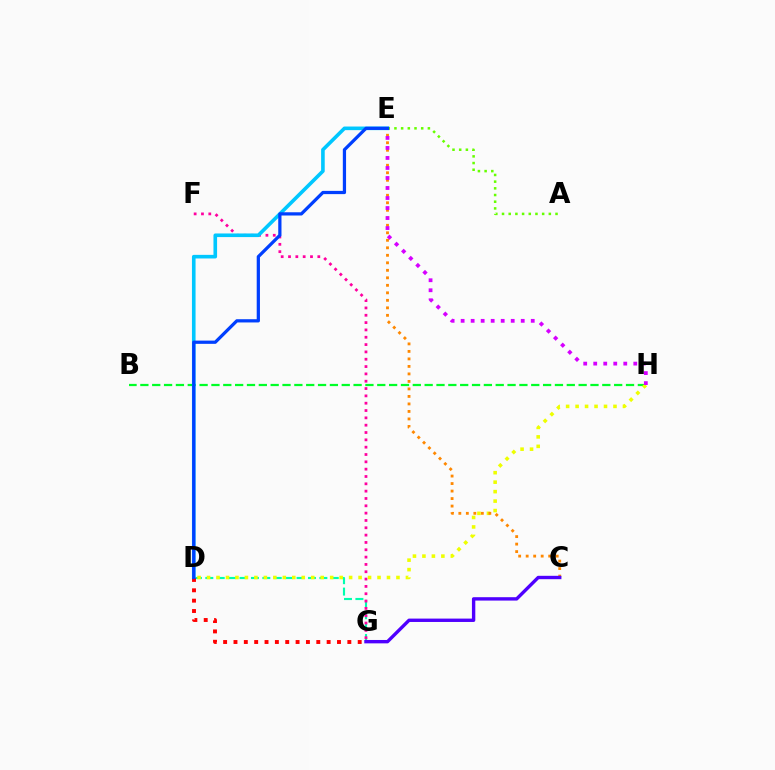{('B', 'H'): [{'color': '#00ff27', 'line_style': 'dashed', 'thickness': 1.61}], ('D', 'G'): [{'color': '#00ffaf', 'line_style': 'dashed', 'thickness': 1.55}, {'color': '#ff0000', 'line_style': 'dotted', 'thickness': 2.81}], ('F', 'G'): [{'color': '#ff00a0', 'line_style': 'dotted', 'thickness': 1.99}], ('D', 'H'): [{'color': '#eeff00', 'line_style': 'dotted', 'thickness': 2.57}], ('C', 'E'): [{'color': '#ff8800', 'line_style': 'dotted', 'thickness': 2.04}], ('D', 'E'): [{'color': '#00c7ff', 'line_style': 'solid', 'thickness': 2.6}, {'color': '#003fff', 'line_style': 'solid', 'thickness': 2.33}], ('E', 'H'): [{'color': '#d600ff', 'line_style': 'dotted', 'thickness': 2.72}], ('A', 'E'): [{'color': '#66ff00', 'line_style': 'dotted', 'thickness': 1.82}], ('C', 'G'): [{'color': '#4f00ff', 'line_style': 'solid', 'thickness': 2.43}]}